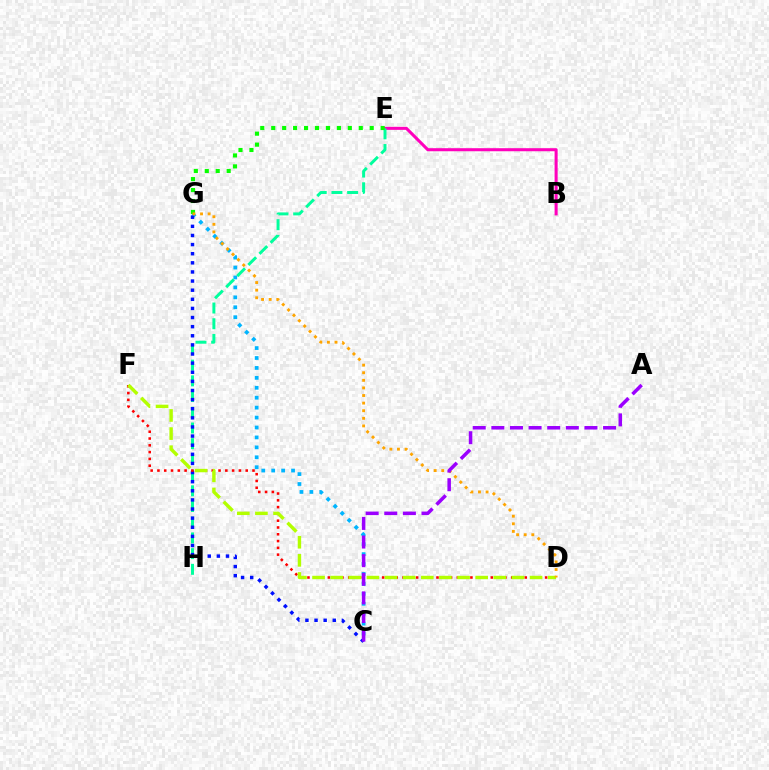{('C', 'G'): [{'color': '#00b5ff', 'line_style': 'dotted', 'thickness': 2.7}, {'color': '#0010ff', 'line_style': 'dotted', 'thickness': 2.48}], ('B', 'E'): [{'color': '#ff00bd', 'line_style': 'solid', 'thickness': 2.2}], ('E', 'H'): [{'color': '#00ff9d', 'line_style': 'dashed', 'thickness': 2.13}], ('D', 'F'): [{'color': '#ff0000', 'line_style': 'dotted', 'thickness': 1.84}, {'color': '#b3ff00', 'line_style': 'dashed', 'thickness': 2.46}], ('E', 'G'): [{'color': '#08ff00', 'line_style': 'dotted', 'thickness': 2.97}], ('D', 'G'): [{'color': '#ffa500', 'line_style': 'dotted', 'thickness': 2.06}], ('A', 'C'): [{'color': '#9b00ff', 'line_style': 'dashed', 'thickness': 2.53}]}